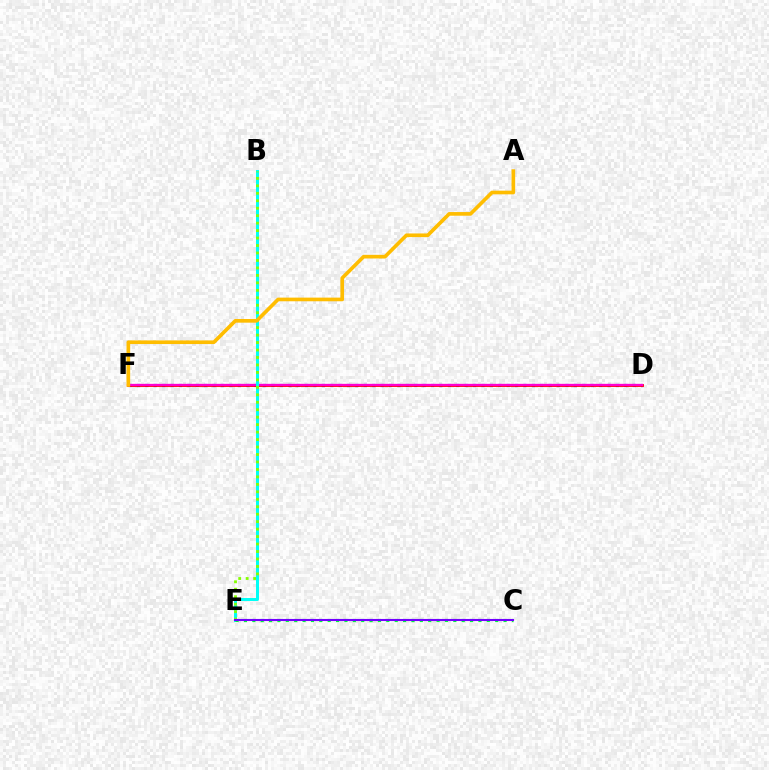{('D', 'F'): [{'color': '#004bff', 'line_style': 'dotted', 'thickness': 2.28}, {'color': '#ff0000', 'line_style': 'solid', 'thickness': 2.04}, {'color': '#ff00cf', 'line_style': 'solid', 'thickness': 1.67}], ('B', 'E'): [{'color': '#00fff6', 'line_style': 'solid', 'thickness': 2.16}, {'color': '#84ff00', 'line_style': 'dotted', 'thickness': 2.03}], ('C', 'E'): [{'color': '#00ff39', 'line_style': 'dotted', 'thickness': 2.28}, {'color': '#7200ff', 'line_style': 'solid', 'thickness': 1.51}], ('A', 'F'): [{'color': '#ffbd00', 'line_style': 'solid', 'thickness': 2.63}]}